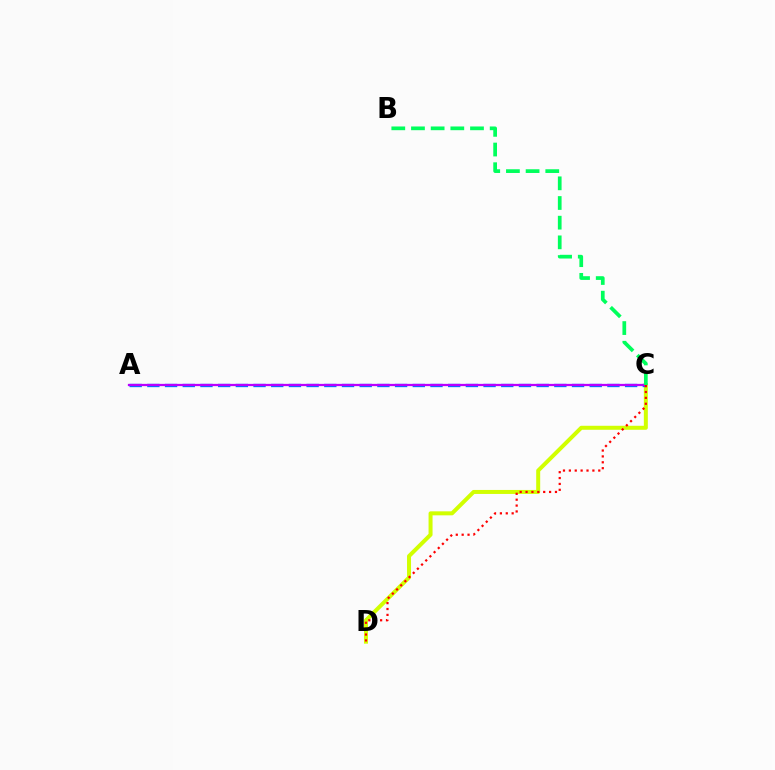{('C', 'D'): [{'color': '#d1ff00', 'line_style': 'solid', 'thickness': 2.87}, {'color': '#ff0000', 'line_style': 'dotted', 'thickness': 1.6}], ('A', 'C'): [{'color': '#0074ff', 'line_style': 'dashed', 'thickness': 2.4}, {'color': '#b900ff', 'line_style': 'solid', 'thickness': 1.62}], ('B', 'C'): [{'color': '#00ff5c', 'line_style': 'dashed', 'thickness': 2.67}]}